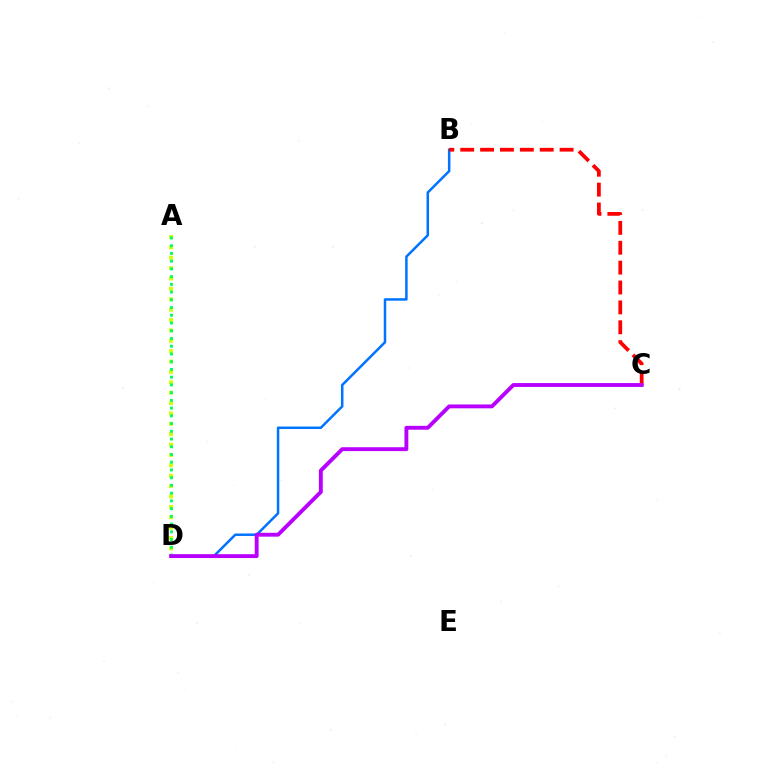{('B', 'D'): [{'color': '#0074ff', 'line_style': 'solid', 'thickness': 1.8}], ('B', 'C'): [{'color': '#ff0000', 'line_style': 'dashed', 'thickness': 2.7}], ('A', 'D'): [{'color': '#d1ff00', 'line_style': 'dotted', 'thickness': 2.82}, {'color': '#00ff5c', 'line_style': 'dotted', 'thickness': 2.1}], ('C', 'D'): [{'color': '#b900ff', 'line_style': 'solid', 'thickness': 2.79}]}